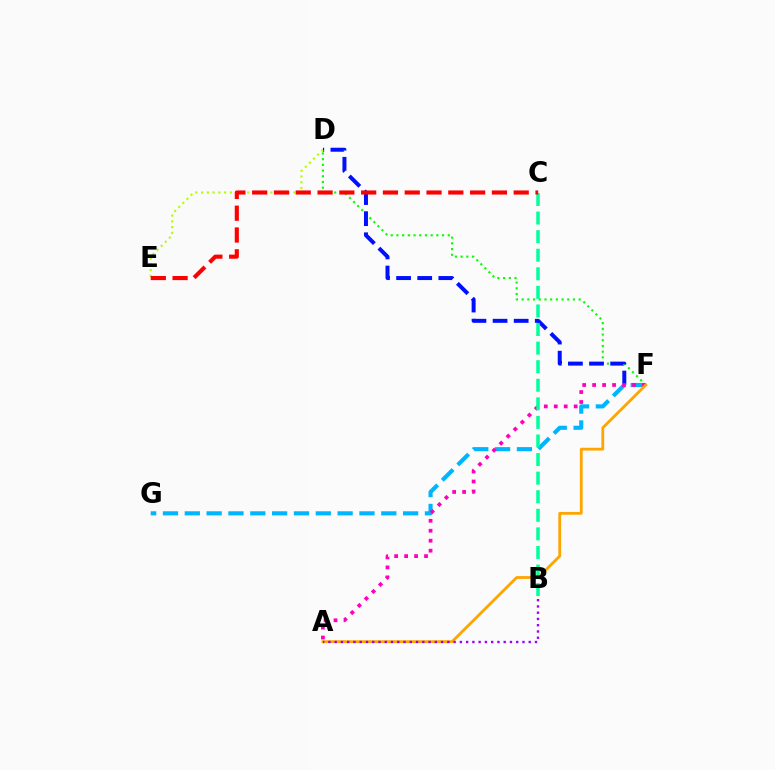{('D', 'F'): [{'color': '#08ff00', 'line_style': 'dotted', 'thickness': 1.55}, {'color': '#0010ff', 'line_style': 'dashed', 'thickness': 2.87}], ('D', 'E'): [{'color': '#b3ff00', 'line_style': 'dotted', 'thickness': 1.57}], ('F', 'G'): [{'color': '#00b5ff', 'line_style': 'dashed', 'thickness': 2.97}], ('A', 'F'): [{'color': '#ff00bd', 'line_style': 'dotted', 'thickness': 2.71}, {'color': '#ffa500', 'line_style': 'solid', 'thickness': 2.02}], ('B', 'C'): [{'color': '#00ff9d', 'line_style': 'dashed', 'thickness': 2.52}], ('C', 'E'): [{'color': '#ff0000', 'line_style': 'dashed', 'thickness': 2.96}], ('A', 'B'): [{'color': '#9b00ff', 'line_style': 'dotted', 'thickness': 1.7}]}